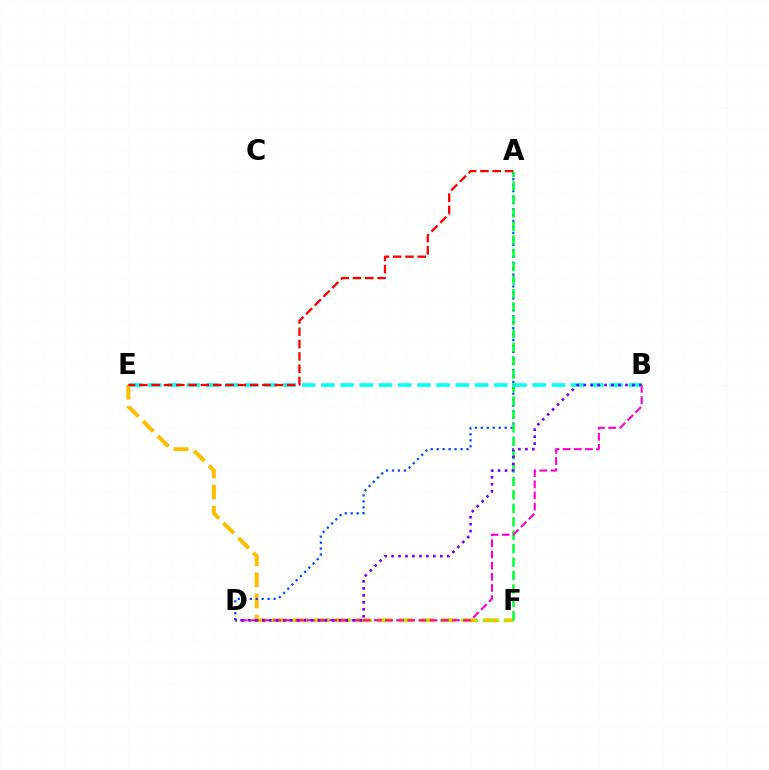{('E', 'F'): [{'color': '#ffbd00', 'line_style': 'dashed', 'thickness': 2.87}], ('D', 'F'): [{'color': '#84ff00', 'line_style': 'dotted', 'thickness': 1.92}], ('A', 'D'): [{'color': '#004bff', 'line_style': 'dotted', 'thickness': 1.62}], ('A', 'F'): [{'color': '#00ff39', 'line_style': 'dashed', 'thickness': 1.82}], ('B', 'D'): [{'color': '#ff00cf', 'line_style': 'dashed', 'thickness': 1.52}, {'color': '#7200ff', 'line_style': 'dotted', 'thickness': 1.89}], ('B', 'E'): [{'color': '#00fff6', 'line_style': 'dashed', 'thickness': 2.61}], ('A', 'E'): [{'color': '#ff0000', 'line_style': 'dashed', 'thickness': 1.67}]}